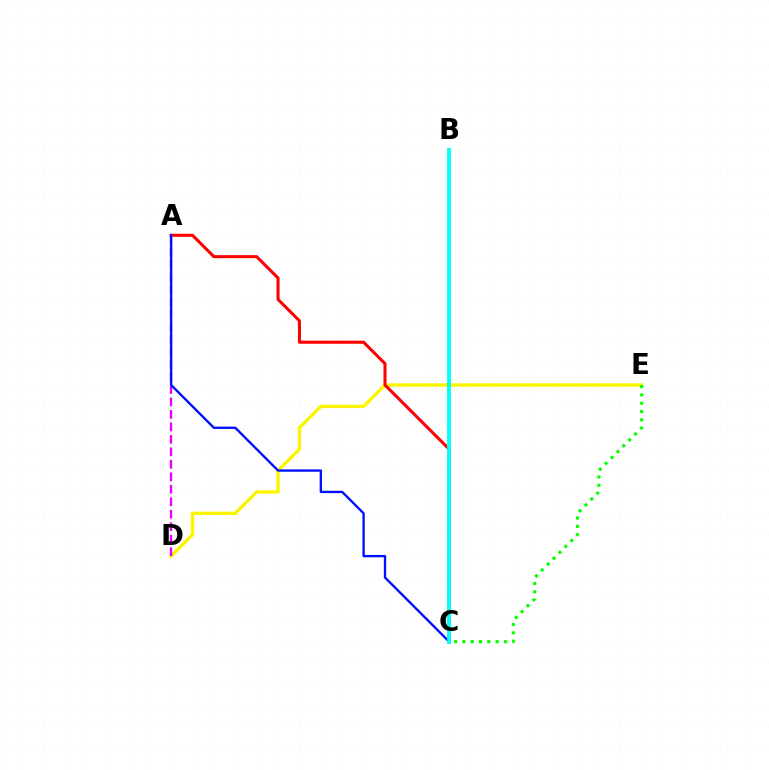{('D', 'E'): [{'color': '#fcf500', 'line_style': 'solid', 'thickness': 2.42}], ('C', 'E'): [{'color': '#08ff00', 'line_style': 'dotted', 'thickness': 2.26}], ('A', 'C'): [{'color': '#ff0000', 'line_style': 'solid', 'thickness': 2.21}, {'color': '#0010ff', 'line_style': 'solid', 'thickness': 1.69}], ('A', 'D'): [{'color': '#ee00ff', 'line_style': 'dashed', 'thickness': 1.7}], ('B', 'C'): [{'color': '#00fff6', 'line_style': 'solid', 'thickness': 2.75}]}